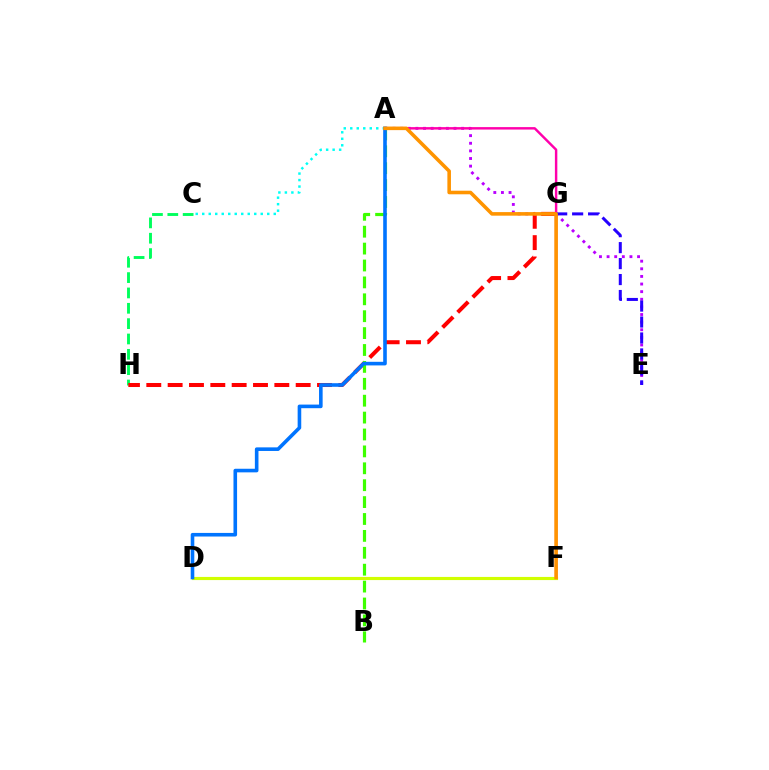{('C', 'H'): [{'color': '#00ff5c', 'line_style': 'dashed', 'thickness': 2.08}], ('A', 'E'): [{'color': '#b900ff', 'line_style': 'dotted', 'thickness': 2.07}], ('G', 'H'): [{'color': '#ff0000', 'line_style': 'dashed', 'thickness': 2.9}], ('A', 'F'): [{'color': '#ff00ac', 'line_style': 'solid', 'thickness': 1.76}, {'color': '#ff9400', 'line_style': 'solid', 'thickness': 2.58}], ('A', 'B'): [{'color': '#3dff00', 'line_style': 'dashed', 'thickness': 2.3}], ('A', 'C'): [{'color': '#00fff6', 'line_style': 'dotted', 'thickness': 1.77}], ('E', 'G'): [{'color': '#2500ff', 'line_style': 'dashed', 'thickness': 2.17}], ('D', 'F'): [{'color': '#d1ff00', 'line_style': 'solid', 'thickness': 2.26}], ('A', 'D'): [{'color': '#0074ff', 'line_style': 'solid', 'thickness': 2.59}]}